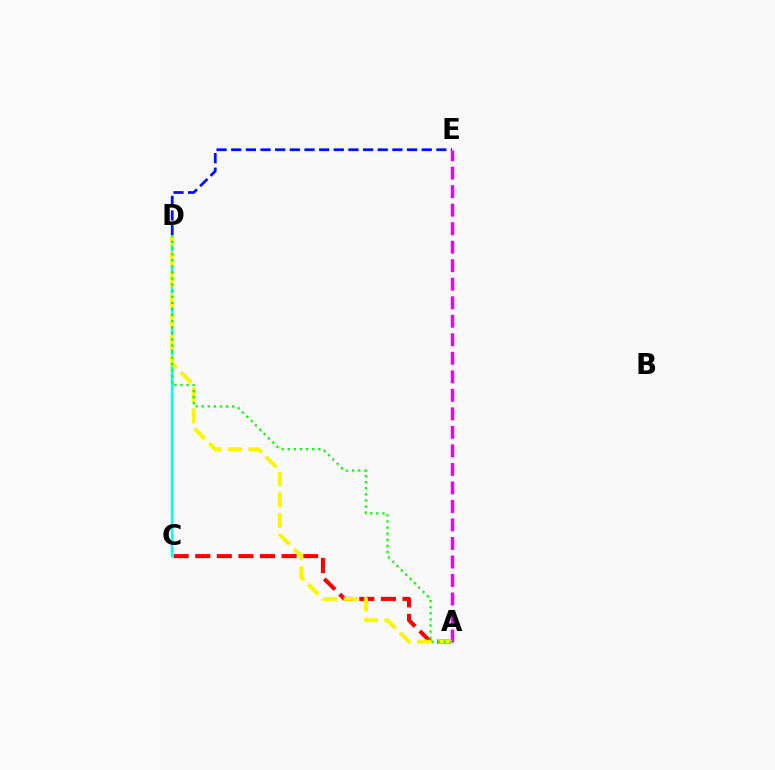{('C', 'D'): [{'color': '#00fff6', 'line_style': 'solid', 'thickness': 1.76}], ('A', 'C'): [{'color': '#ff0000', 'line_style': 'dashed', 'thickness': 2.93}], ('D', 'E'): [{'color': '#0010ff', 'line_style': 'dashed', 'thickness': 1.99}], ('A', 'E'): [{'color': '#ee00ff', 'line_style': 'dashed', 'thickness': 2.52}], ('A', 'D'): [{'color': '#fcf500', 'line_style': 'dashed', 'thickness': 2.81}, {'color': '#08ff00', 'line_style': 'dotted', 'thickness': 1.66}]}